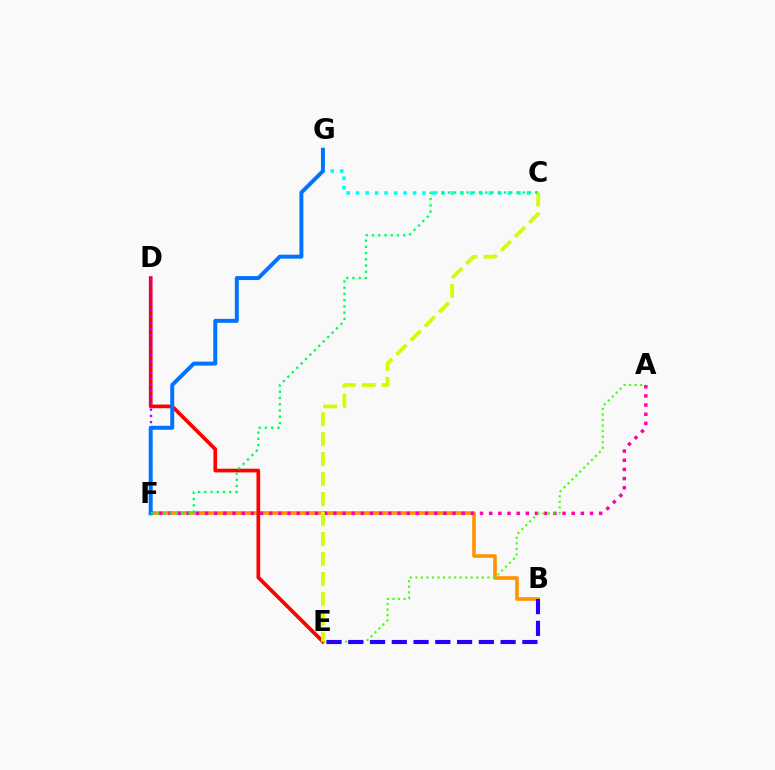{('B', 'F'): [{'color': '#ff9400', 'line_style': 'solid', 'thickness': 2.6}], ('A', 'F'): [{'color': '#ff00ac', 'line_style': 'dotted', 'thickness': 2.49}], ('C', 'G'): [{'color': '#00fff6', 'line_style': 'dotted', 'thickness': 2.58}], ('D', 'E'): [{'color': '#ff0000', 'line_style': 'solid', 'thickness': 2.66}], ('A', 'E'): [{'color': '#3dff00', 'line_style': 'dotted', 'thickness': 1.5}], ('D', 'F'): [{'color': '#b900ff', 'line_style': 'dotted', 'thickness': 1.69}], ('B', 'E'): [{'color': '#2500ff', 'line_style': 'dashed', 'thickness': 2.96}], ('C', 'E'): [{'color': '#d1ff00', 'line_style': 'dashed', 'thickness': 2.71}], ('F', 'G'): [{'color': '#0074ff', 'line_style': 'solid', 'thickness': 2.86}], ('C', 'F'): [{'color': '#00ff5c', 'line_style': 'dotted', 'thickness': 1.69}]}